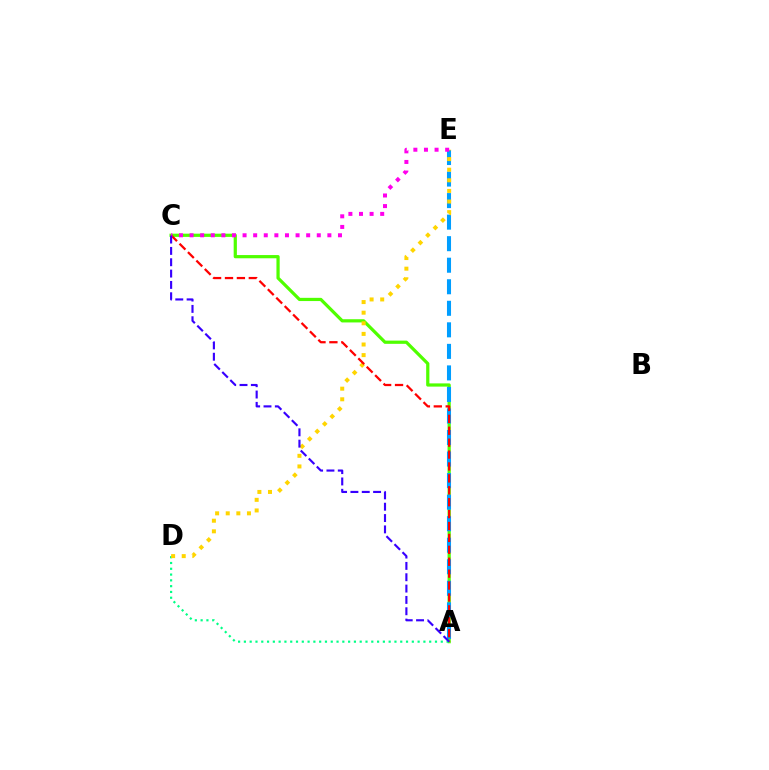{('A', 'C'): [{'color': '#4fff00', 'line_style': 'solid', 'thickness': 2.32}, {'color': '#ff0000', 'line_style': 'dashed', 'thickness': 1.62}, {'color': '#3700ff', 'line_style': 'dashed', 'thickness': 1.54}], ('A', 'E'): [{'color': '#009eff', 'line_style': 'dashed', 'thickness': 2.93}], ('A', 'D'): [{'color': '#00ff86', 'line_style': 'dotted', 'thickness': 1.57}], ('D', 'E'): [{'color': '#ffd500', 'line_style': 'dotted', 'thickness': 2.88}], ('C', 'E'): [{'color': '#ff00ed', 'line_style': 'dotted', 'thickness': 2.88}]}